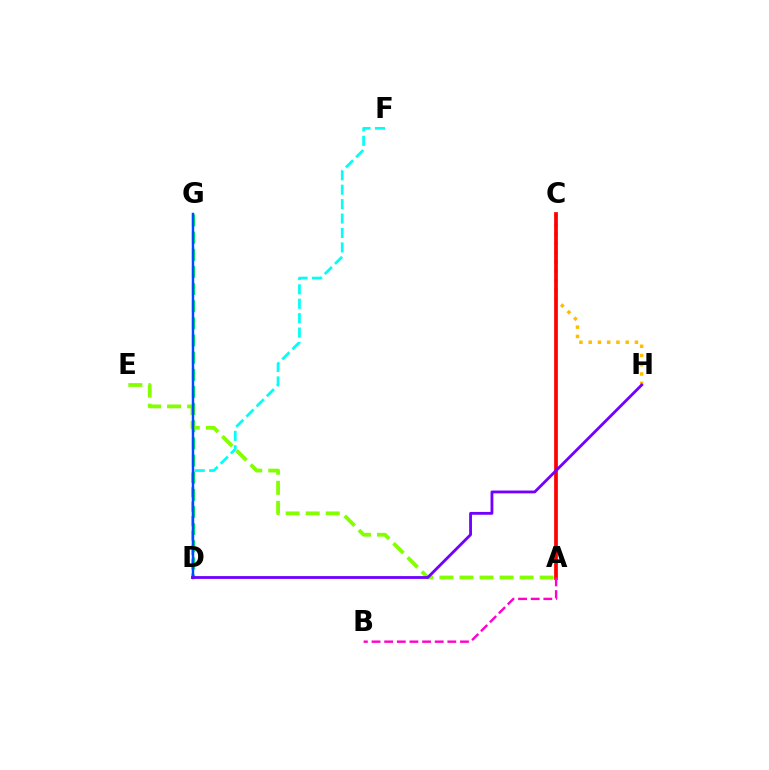{('D', 'G'): [{'color': '#00ff39', 'line_style': 'dashed', 'thickness': 2.33}, {'color': '#004bff', 'line_style': 'solid', 'thickness': 1.79}], ('A', 'E'): [{'color': '#84ff00', 'line_style': 'dashed', 'thickness': 2.72}], ('D', 'F'): [{'color': '#00fff6', 'line_style': 'dashed', 'thickness': 1.96}], ('C', 'H'): [{'color': '#ffbd00', 'line_style': 'dotted', 'thickness': 2.51}], ('A', 'C'): [{'color': '#ff0000', 'line_style': 'solid', 'thickness': 2.68}], ('A', 'B'): [{'color': '#ff00cf', 'line_style': 'dashed', 'thickness': 1.72}], ('D', 'H'): [{'color': '#7200ff', 'line_style': 'solid', 'thickness': 2.03}]}